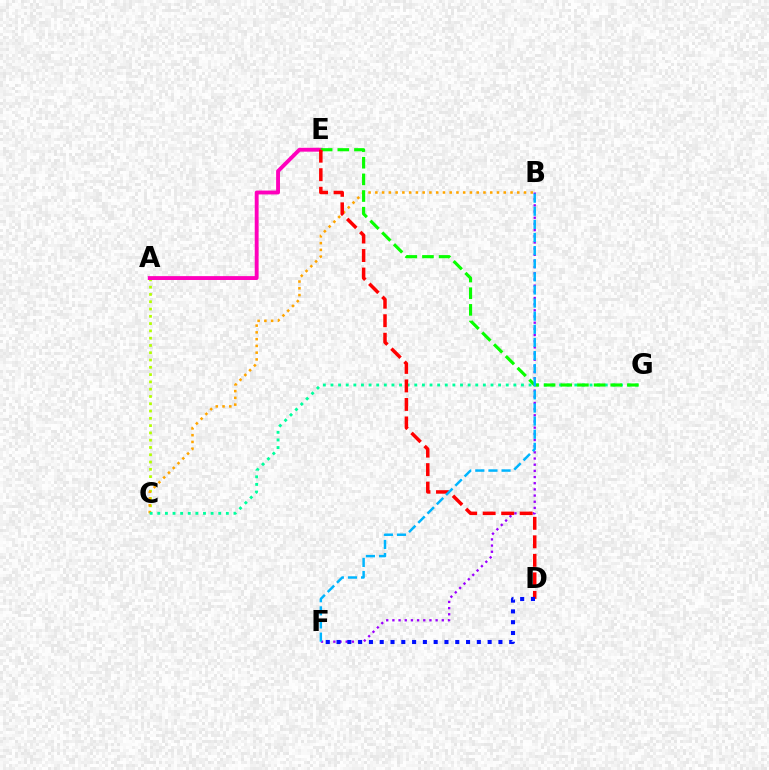{('B', 'F'): [{'color': '#9b00ff', 'line_style': 'dotted', 'thickness': 1.68}, {'color': '#00b5ff', 'line_style': 'dashed', 'thickness': 1.78}], ('A', 'C'): [{'color': '#b3ff00', 'line_style': 'dotted', 'thickness': 1.98}], ('B', 'C'): [{'color': '#ffa500', 'line_style': 'dotted', 'thickness': 1.84}], ('C', 'G'): [{'color': '#00ff9d', 'line_style': 'dotted', 'thickness': 2.07}], ('A', 'E'): [{'color': '#ff00bd', 'line_style': 'solid', 'thickness': 2.79}], ('E', 'G'): [{'color': '#08ff00', 'line_style': 'dashed', 'thickness': 2.26}], ('D', 'E'): [{'color': '#ff0000', 'line_style': 'dashed', 'thickness': 2.52}], ('D', 'F'): [{'color': '#0010ff', 'line_style': 'dotted', 'thickness': 2.93}]}